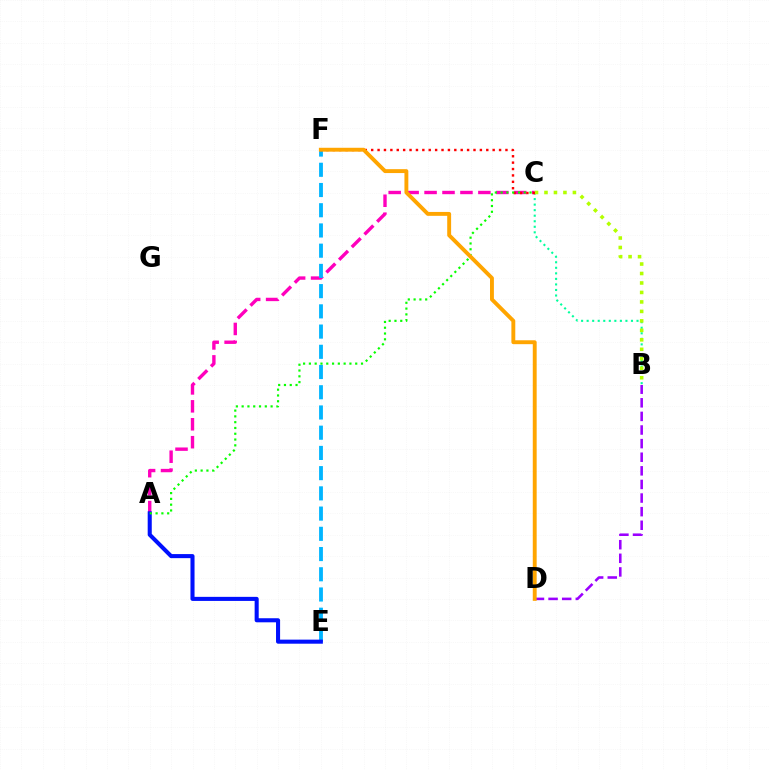{('B', 'C'): [{'color': '#00ff9d', 'line_style': 'dotted', 'thickness': 1.51}, {'color': '#b3ff00', 'line_style': 'dotted', 'thickness': 2.57}], ('A', 'C'): [{'color': '#ff00bd', 'line_style': 'dashed', 'thickness': 2.44}, {'color': '#08ff00', 'line_style': 'dotted', 'thickness': 1.57}], ('E', 'F'): [{'color': '#00b5ff', 'line_style': 'dashed', 'thickness': 2.75}], ('A', 'E'): [{'color': '#0010ff', 'line_style': 'solid', 'thickness': 2.93}], ('C', 'F'): [{'color': '#ff0000', 'line_style': 'dotted', 'thickness': 1.74}], ('B', 'D'): [{'color': '#9b00ff', 'line_style': 'dashed', 'thickness': 1.85}], ('D', 'F'): [{'color': '#ffa500', 'line_style': 'solid', 'thickness': 2.8}]}